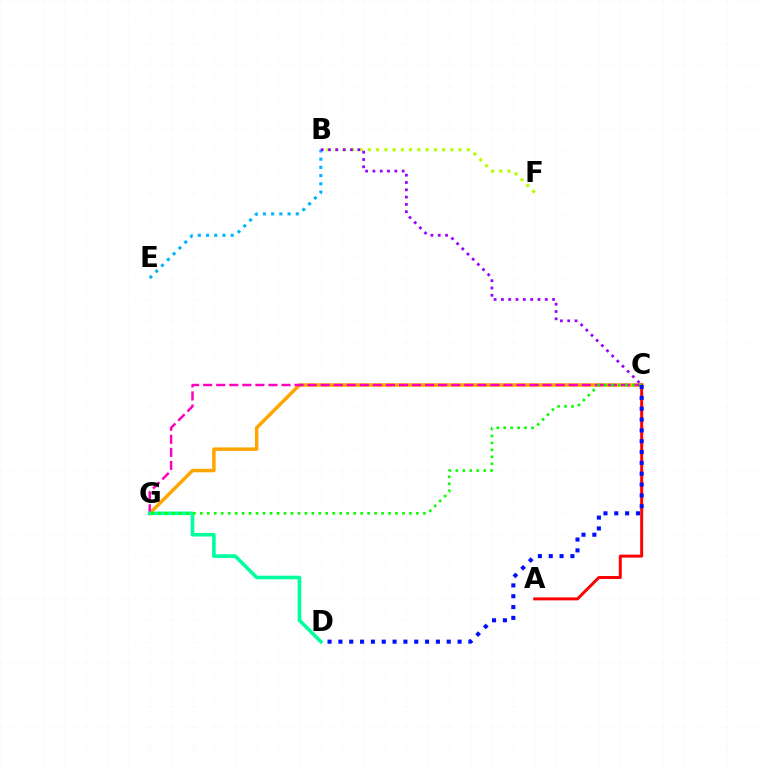{('B', 'F'): [{'color': '#b3ff00', 'line_style': 'dotted', 'thickness': 2.24}], ('C', 'G'): [{'color': '#ffa500', 'line_style': 'solid', 'thickness': 2.5}, {'color': '#ff00bd', 'line_style': 'dashed', 'thickness': 1.77}, {'color': '#08ff00', 'line_style': 'dotted', 'thickness': 1.89}], ('B', 'E'): [{'color': '#00b5ff', 'line_style': 'dotted', 'thickness': 2.23}], ('B', 'C'): [{'color': '#9b00ff', 'line_style': 'dotted', 'thickness': 1.99}], ('A', 'C'): [{'color': '#ff0000', 'line_style': 'solid', 'thickness': 2.13}], ('D', 'G'): [{'color': '#00ff9d', 'line_style': 'solid', 'thickness': 2.6}], ('C', 'D'): [{'color': '#0010ff', 'line_style': 'dotted', 'thickness': 2.94}]}